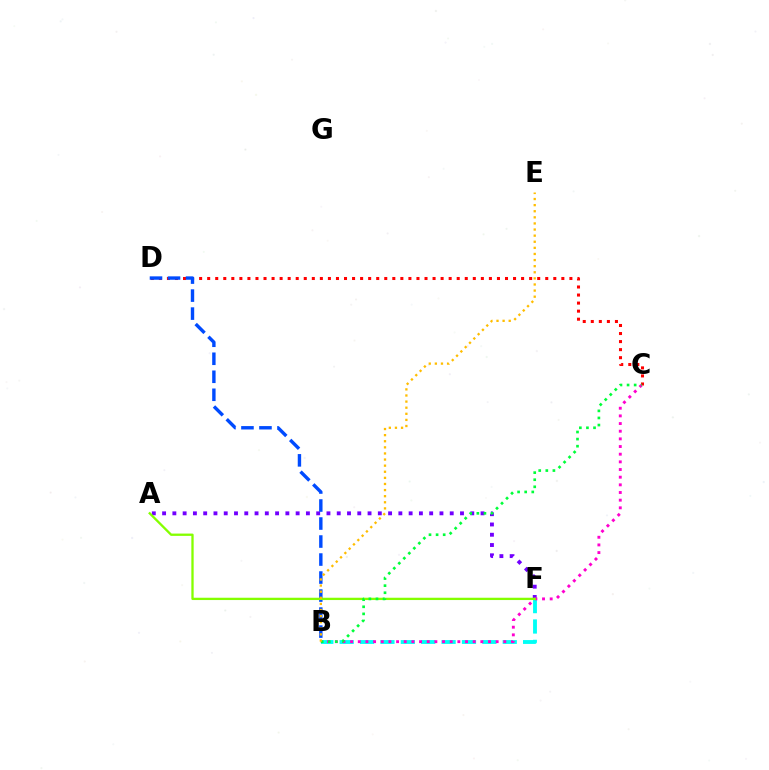{('C', 'D'): [{'color': '#ff0000', 'line_style': 'dotted', 'thickness': 2.19}], ('A', 'F'): [{'color': '#7200ff', 'line_style': 'dotted', 'thickness': 2.79}, {'color': '#84ff00', 'line_style': 'solid', 'thickness': 1.66}], ('B', 'D'): [{'color': '#004bff', 'line_style': 'dashed', 'thickness': 2.45}], ('B', 'F'): [{'color': '#00fff6', 'line_style': 'dashed', 'thickness': 2.77}], ('B', 'C'): [{'color': '#ff00cf', 'line_style': 'dotted', 'thickness': 2.08}, {'color': '#00ff39', 'line_style': 'dotted', 'thickness': 1.93}], ('B', 'E'): [{'color': '#ffbd00', 'line_style': 'dotted', 'thickness': 1.66}]}